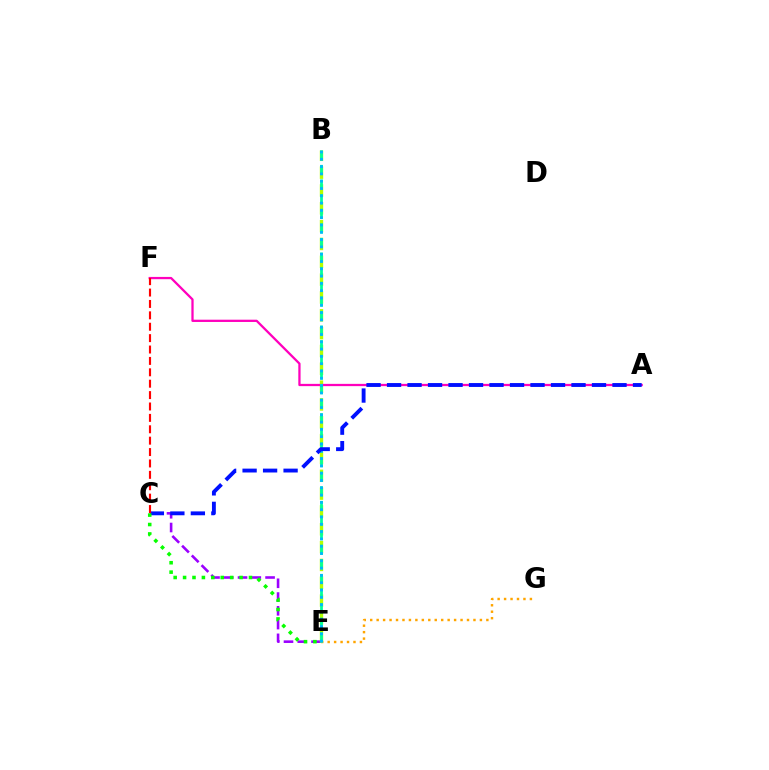{('C', 'E'): [{'color': '#9b00ff', 'line_style': 'dashed', 'thickness': 1.87}, {'color': '#08ff00', 'line_style': 'dotted', 'thickness': 2.56}], ('E', 'G'): [{'color': '#ffa500', 'line_style': 'dotted', 'thickness': 1.75}], ('B', 'E'): [{'color': '#b3ff00', 'line_style': 'dashed', 'thickness': 2.42}, {'color': '#00ff9d', 'line_style': 'dashed', 'thickness': 1.98}, {'color': '#00b5ff', 'line_style': 'dotted', 'thickness': 1.98}], ('A', 'F'): [{'color': '#ff00bd', 'line_style': 'solid', 'thickness': 1.63}], ('A', 'C'): [{'color': '#0010ff', 'line_style': 'dashed', 'thickness': 2.78}], ('C', 'F'): [{'color': '#ff0000', 'line_style': 'dashed', 'thickness': 1.55}]}